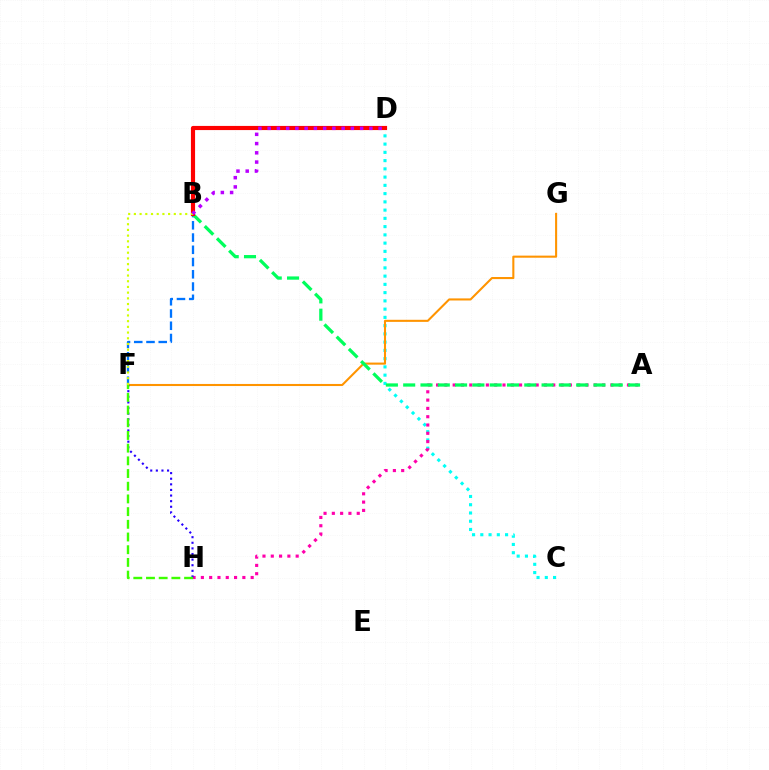{('C', 'D'): [{'color': '#00fff6', 'line_style': 'dotted', 'thickness': 2.24}], ('F', 'G'): [{'color': '#ff9400', 'line_style': 'solid', 'thickness': 1.5}], ('A', 'H'): [{'color': '#ff00ac', 'line_style': 'dotted', 'thickness': 2.26}], ('B', 'F'): [{'color': '#0074ff', 'line_style': 'dashed', 'thickness': 1.66}, {'color': '#d1ff00', 'line_style': 'dotted', 'thickness': 1.55}], ('A', 'B'): [{'color': '#00ff5c', 'line_style': 'dashed', 'thickness': 2.35}], ('B', 'D'): [{'color': '#ff0000', 'line_style': 'solid', 'thickness': 2.98}, {'color': '#b900ff', 'line_style': 'dotted', 'thickness': 2.51}], ('F', 'H'): [{'color': '#2500ff', 'line_style': 'dotted', 'thickness': 1.52}, {'color': '#3dff00', 'line_style': 'dashed', 'thickness': 1.72}]}